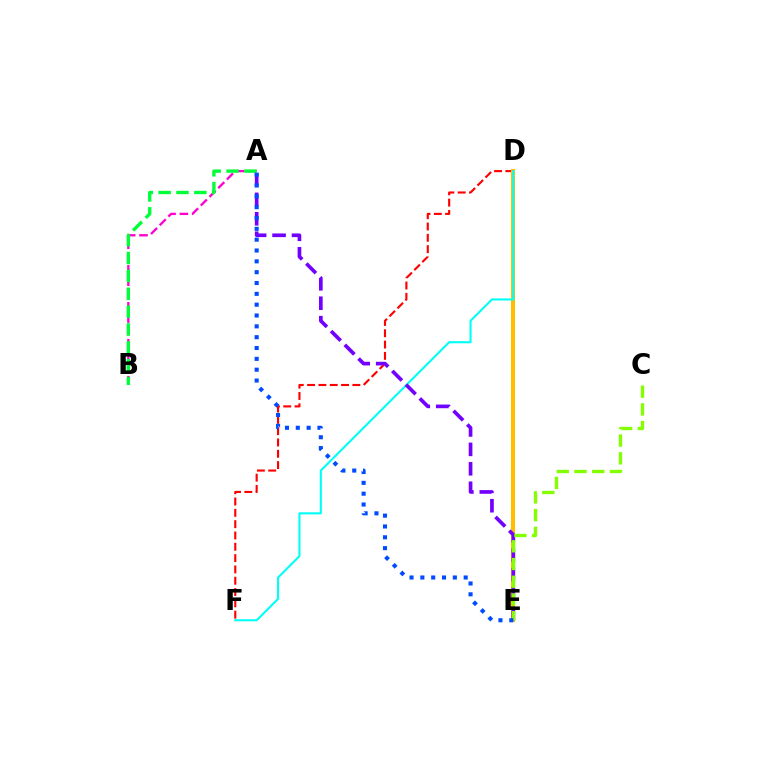{('D', 'F'): [{'color': '#ff0000', 'line_style': 'dashed', 'thickness': 1.54}, {'color': '#00fff6', 'line_style': 'solid', 'thickness': 1.51}], ('A', 'B'): [{'color': '#ff00cf', 'line_style': 'dashed', 'thickness': 1.67}, {'color': '#00ff39', 'line_style': 'dashed', 'thickness': 2.43}], ('D', 'E'): [{'color': '#ffbd00', 'line_style': 'solid', 'thickness': 2.93}], ('A', 'E'): [{'color': '#7200ff', 'line_style': 'dashed', 'thickness': 2.64}, {'color': '#004bff', 'line_style': 'dotted', 'thickness': 2.94}], ('C', 'E'): [{'color': '#84ff00', 'line_style': 'dashed', 'thickness': 2.41}]}